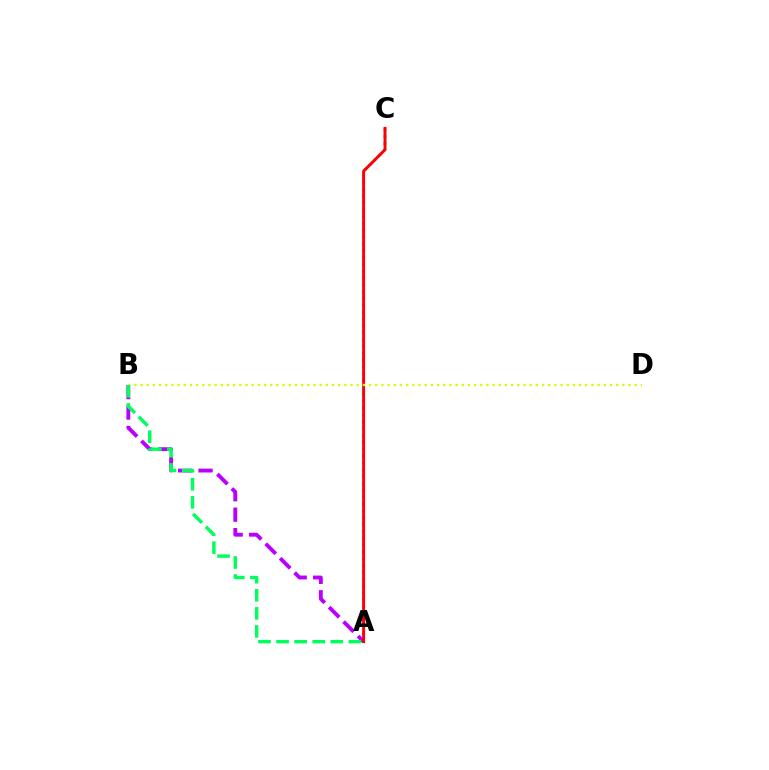{('A', 'B'): [{'color': '#b900ff', 'line_style': 'dashed', 'thickness': 2.78}, {'color': '#00ff5c', 'line_style': 'dashed', 'thickness': 2.46}], ('A', 'C'): [{'color': '#0074ff', 'line_style': 'dotted', 'thickness': 1.86}, {'color': '#ff0000', 'line_style': 'solid', 'thickness': 2.11}], ('B', 'D'): [{'color': '#d1ff00', 'line_style': 'dotted', 'thickness': 1.68}]}